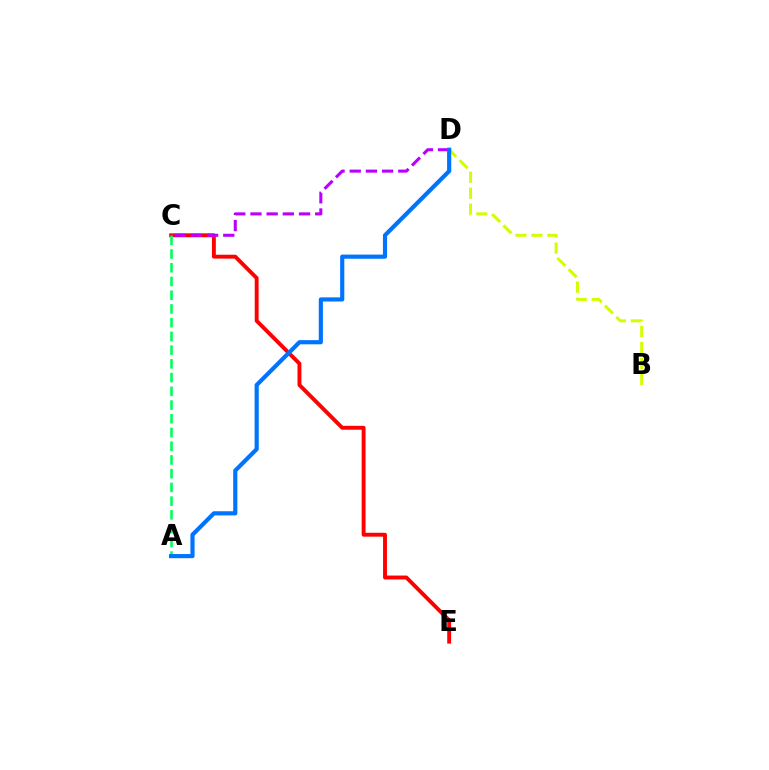{('B', 'D'): [{'color': '#d1ff00', 'line_style': 'dashed', 'thickness': 2.17}], ('C', 'E'): [{'color': '#ff0000', 'line_style': 'solid', 'thickness': 2.8}], ('C', 'D'): [{'color': '#b900ff', 'line_style': 'dashed', 'thickness': 2.2}], ('A', 'C'): [{'color': '#00ff5c', 'line_style': 'dashed', 'thickness': 1.87}], ('A', 'D'): [{'color': '#0074ff', 'line_style': 'solid', 'thickness': 3.0}]}